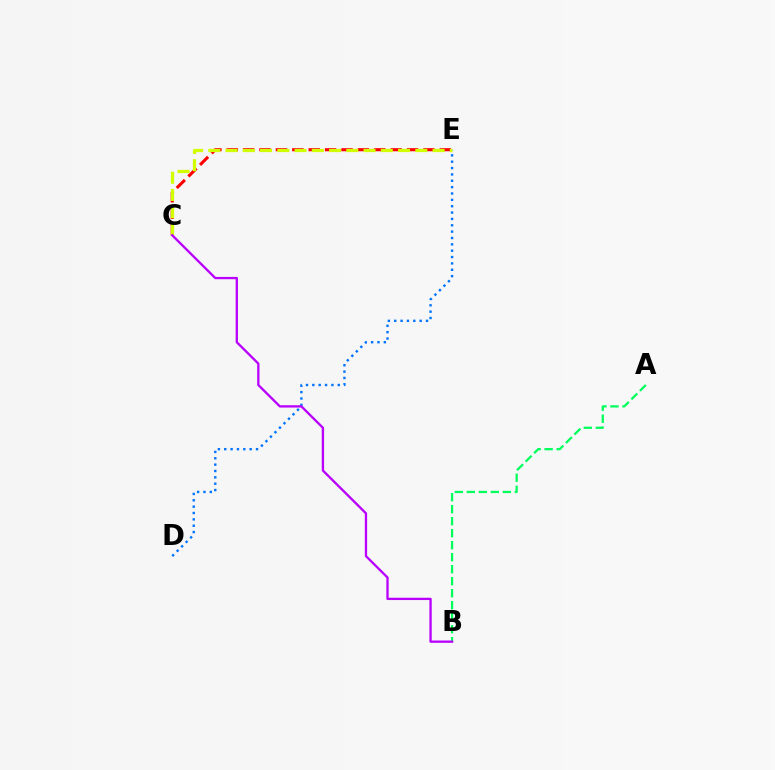{('C', 'E'): [{'color': '#ff0000', 'line_style': 'dashed', 'thickness': 2.23}, {'color': '#d1ff00', 'line_style': 'dashed', 'thickness': 2.34}], ('A', 'B'): [{'color': '#00ff5c', 'line_style': 'dashed', 'thickness': 1.63}], ('D', 'E'): [{'color': '#0074ff', 'line_style': 'dotted', 'thickness': 1.73}], ('B', 'C'): [{'color': '#b900ff', 'line_style': 'solid', 'thickness': 1.67}]}